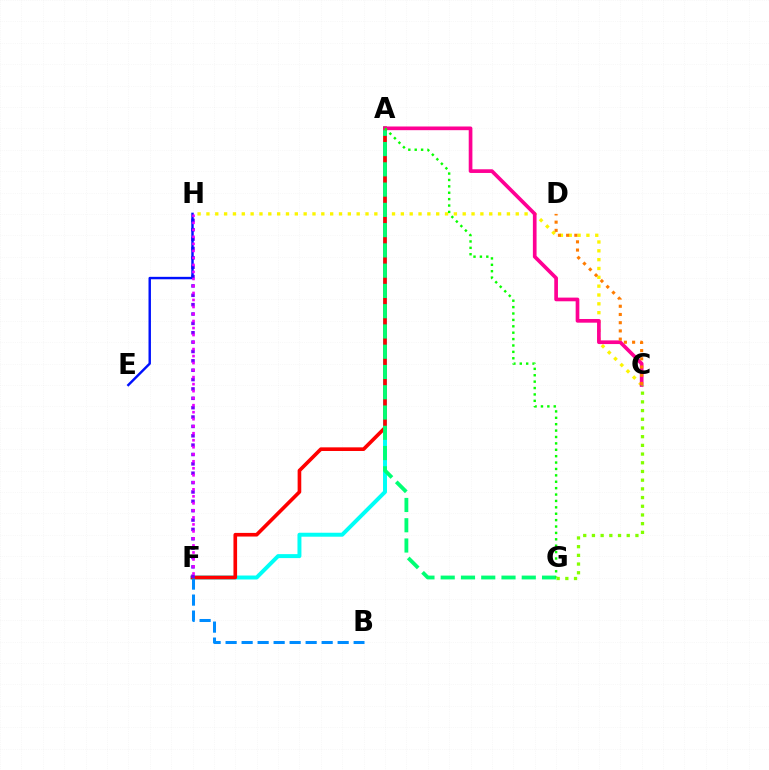{('A', 'F'): [{'color': '#00fff6', 'line_style': 'solid', 'thickness': 2.85}, {'color': '#ff0000', 'line_style': 'solid', 'thickness': 2.62}], ('C', 'H'): [{'color': '#fcf500', 'line_style': 'dotted', 'thickness': 2.4}], ('A', 'G'): [{'color': '#00ff74', 'line_style': 'dashed', 'thickness': 2.75}, {'color': '#08ff00', 'line_style': 'dotted', 'thickness': 1.74}], ('A', 'C'): [{'color': '#ff0094', 'line_style': 'solid', 'thickness': 2.65}], ('C', 'D'): [{'color': '#ff7c00', 'line_style': 'dotted', 'thickness': 2.23}], ('B', 'F'): [{'color': '#008cff', 'line_style': 'dashed', 'thickness': 2.17}], ('F', 'H'): [{'color': '#7200ff', 'line_style': 'dotted', 'thickness': 2.54}, {'color': '#ee00ff', 'line_style': 'dotted', 'thickness': 1.91}], ('E', 'H'): [{'color': '#0010ff', 'line_style': 'solid', 'thickness': 1.75}], ('C', 'G'): [{'color': '#84ff00', 'line_style': 'dotted', 'thickness': 2.36}]}